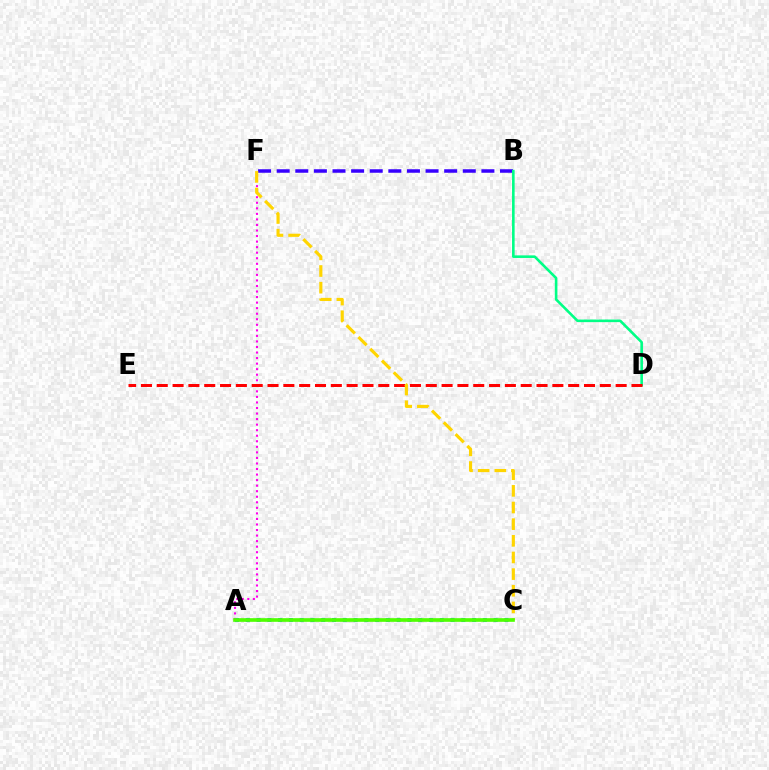{('B', 'F'): [{'color': '#3700ff', 'line_style': 'dashed', 'thickness': 2.53}], ('A', 'C'): [{'color': '#009eff', 'line_style': 'dotted', 'thickness': 2.93}, {'color': '#4fff00', 'line_style': 'solid', 'thickness': 2.64}], ('A', 'F'): [{'color': '#ff00ed', 'line_style': 'dotted', 'thickness': 1.51}], ('B', 'D'): [{'color': '#00ff86', 'line_style': 'solid', 'thickness': 1.87}], ('D', 'E'): [{'color': '#ff0000', 'line_style': 'dashed', 'thickness': 2.15}], ('C', 'F'): [{'color': '#ffd500', 'line_style': 'dashed', 'thickness': 2.26}]}